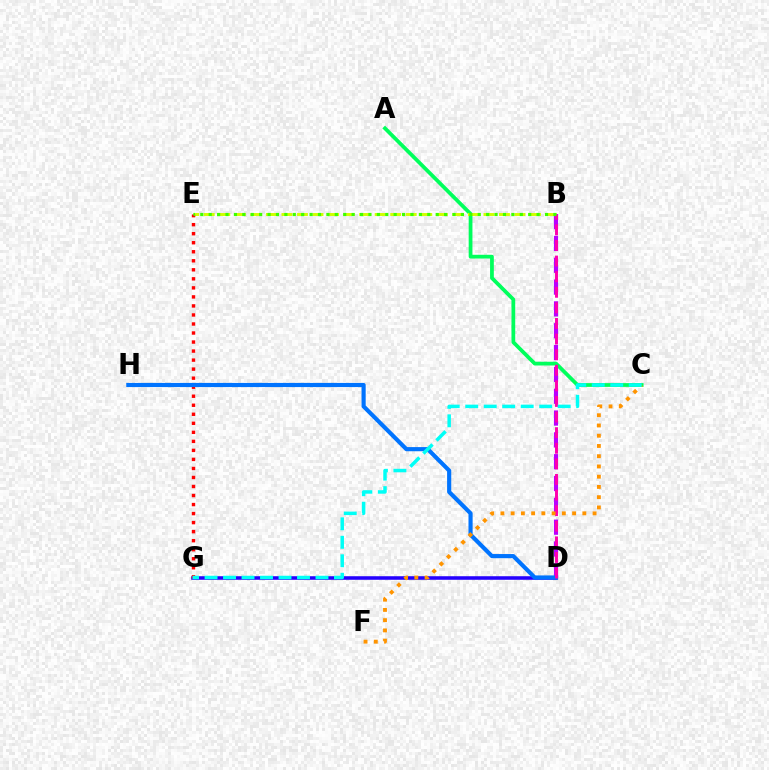{('B', 'D'): [{'color': '#b900ff', 'line_style': 'dashed', 'thickness': 2.97}, {'color': '#ff00ac', 'line_style': 'dashed', 'thickness': 2.12}], ('D', 'G'): [{'color': '#2500ff', 'line_style': 'solid', 'thickness': 2.56}], ('A', 'C'): [{'color': '#00ff5c', 'line_style': 'solid', 'thickness': 2.71}], ('B', 'E'): [{'color': '#d1ff00', 'line_style': 'dashed', 'thickness': 2.11}, {'color': '#3dff00', 'line_style': 'dotted', 'thickness': 2.28}], ('E', 'G'): [{'color': '#ff0000', 'line_style': 'dotted', 'thickness': 2.45}], ('D', 'H'): [{'color': '#0074ff', 'line_style': 'solid', 'thickness': 2.98}], ('C', 'F'): [{'color': '#ff9400', 'line_style': 'dotted', 'thickness': 2.78}], ('C', 'G'): [{'color': '#00fff6', 'line_style': 'dashed', 'thickness': 2.51}]}